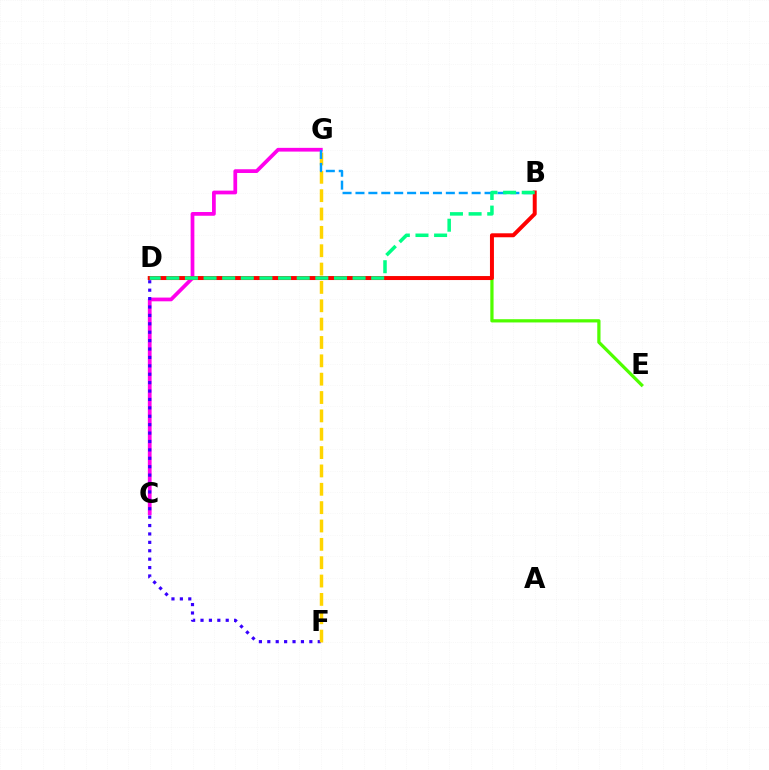{('C', 'G'): [{'color': '#ff00ed', 'line_style': 'solid', 'thickness': 2.69}], ('D', 'E'): [{'color': '#4fff00', 'line_style': 'solid', 'thickness': 2.33}], ('D', 'F'): [{'color': '#3700ff', 'line_style': 'dotted', 'thickness': 2.28}], ('F', 'G'): [{'color': '#ffd500', 'line_style': 'dashed', 'thickness': 2.49}], ('B', 'D'): [{'color': '#ff0000', 'line_style': 'solid', 'thickness': 2.86}, {'color': '#00ff86', 'line_style': 'dashed', 'thickness': 2.53}], ('B', 'G'): [{'color': '#009eff', 'line_style': 'dashed', 'thickness': 1.75}]}